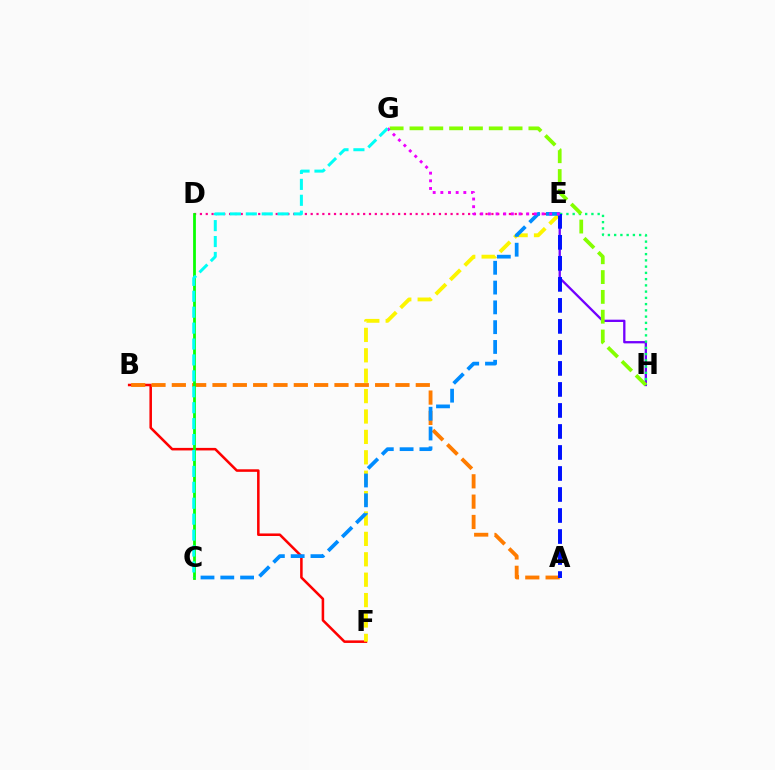{('D', 'E'): [{'color': '#ff0094', 'line_style': 'dotted', 'thickness': 1.58}], ('E', 'H'): [{'color': '#7200ff', 'line_style': 'solid', 'thickness': 1.66}, {'color': '#00ff74', 'line_style': 'dotted', 'thickness': 1.7}], ('B', 'F'): [{'color': '#ff0000', 'line_style': 'solid', 'thickness': 1.83}], ('G', 'H'): [{'color': '#84ff00', 'line_style': 'dashed', 'thickness': 2.69}], ('A', 'B'): [{'color': '#ff7c00', 'line_style': 'dashed', 'thickness': 2.76}], ('E', 'F'): [{'color': '#fcf500', 'line_style': 'dashed', 'thickness': 2.77}], ('A', 'E'): [{'color': '#0010ff', 'line_style': 'dashed', 'thickness': 2.85}], ('C', 'E'): [{'color': '#008cff', 'line_style': 'dashed', 'thickness': 2.69}], ('C', 'D'): [{'color': '#08ff00', 'line_style': 'solid', 'thickness': 2.0}], ('E', 'G'): [{'color': '#ee00ff', 'line_style': 'dotted', 'thickness': 2.08}], ('C', 'G'): [{'color': '#00fff6', 'line_style': 'dashed', 'thickness': 2.16}]}